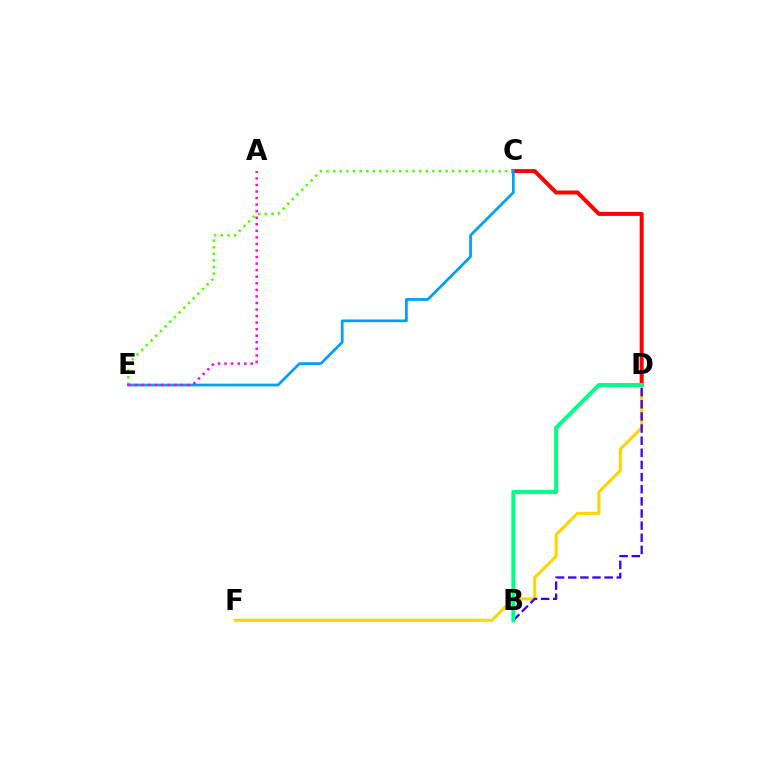{('D', 'F'): [{'color': '#ffd500', 'line_style': 'solid', 'thickness': 2.19}], ('C', 'D'): [{'color': '#ff0000', 'line_style': 'solid', 'thickness': 2.87}], ('B', 'D'): [{'color': '#3700ff', 'line_style': 'dashed', 'thickness': 1.65}, {'color': '#00ff86', 'line_style': 'solid', 'thickness': 2.85}], ('C', 'E'): [{'color': '#4fff00', 'line_style': 'dotted', 'thickness': 1.8}, {'color': '#009eff', 'line_style': 'solid', 'thickness': 1.97}], ('A', 'E'): [{'color': '#ff00ed', 'line_style': 'dotted', 'thickness': 1.78}]}